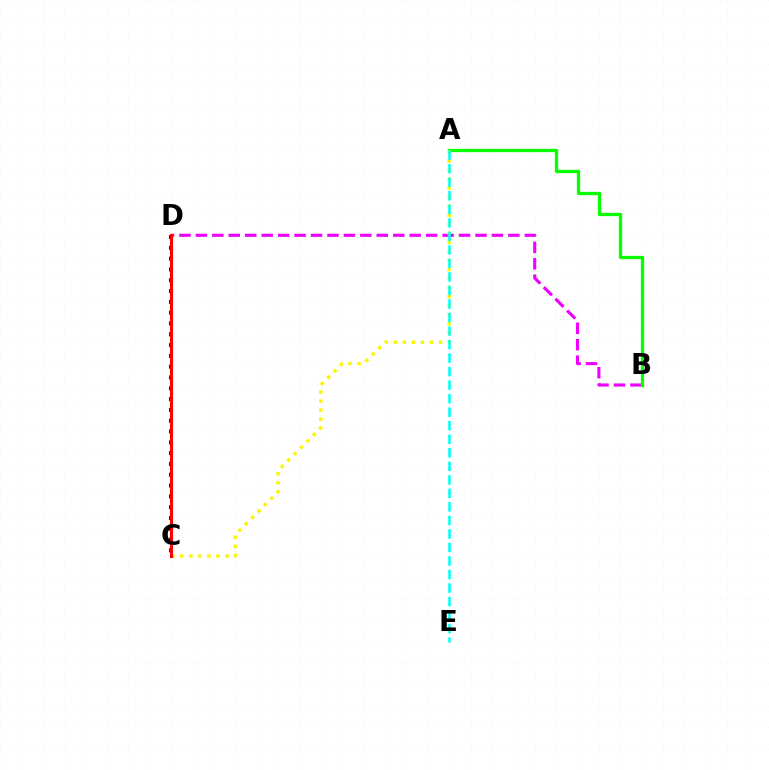{('B', 'D'): [{'color': '#ee00ff', 'line_style': 'dashed', 'thickness': 2.23}], ('A', 'B'): [{'color': '#08ff00', 'line_style': 'solid', 'thickness': 2.38}], ('A', 'C'): [{'color': '#fcf500', 'line_style': 'dotted', 'thickness': 2.45}], ('C', 'D'): [{'color': '#0010ff', 'line_style': 'dotted', 'thickness': 2.94}, {'color': '#ff0000', 'line_style': 'solid', 'thickness': 2.2}], ('A', 'E'): [{'color': '#00fff6', 'line_style': 'dashed', 'thickness': 1.84}]}